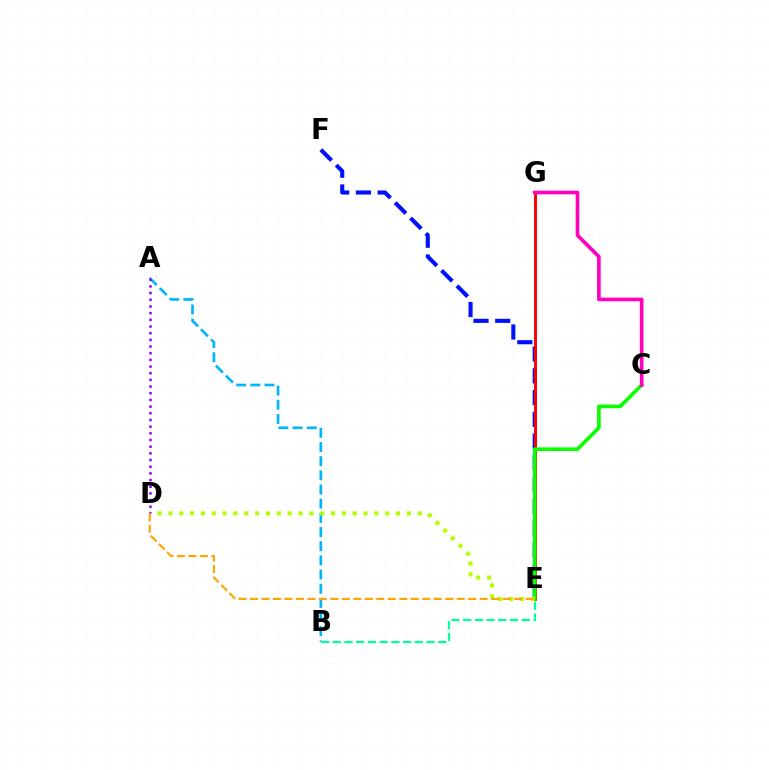{('E', 'F'): [{'color': '#0010ff', 'line_style': 'dashed', 'thickness': 2.95}], ('A', 'B'): [{'color': '#00b5ff', 'line_style': 'dashed', 'thickness': 1.92}], ('E', 'G'): [{'color': '#ff0000', 'line_style': 'solid', 'thickness': 2.11}], ('C', 'E'): [{'color': '#08ff00', 'line_style': 'solid', 'thickness': 2.62}], ('D', 'E'): [{'color': '#b3ff00', 'line_style': 'dotted', 'thickness': 2.95}, {'color': '#ffa500', 'line_style': 'dashed', 'thickness': 1.56}], ('B', 'E'): [{'color': '#00ff9d', 'line_style': 'dashed', 'thickness': 1.59}], ('C', 'G'): [{'color': '#ff00bd', 'line_style': 'solid', 'thickness': 2.63}], ('A', 'D'): [{'color': '#9b00ff', 'line_style': 'dotted', 'thickness': 1.81}]}